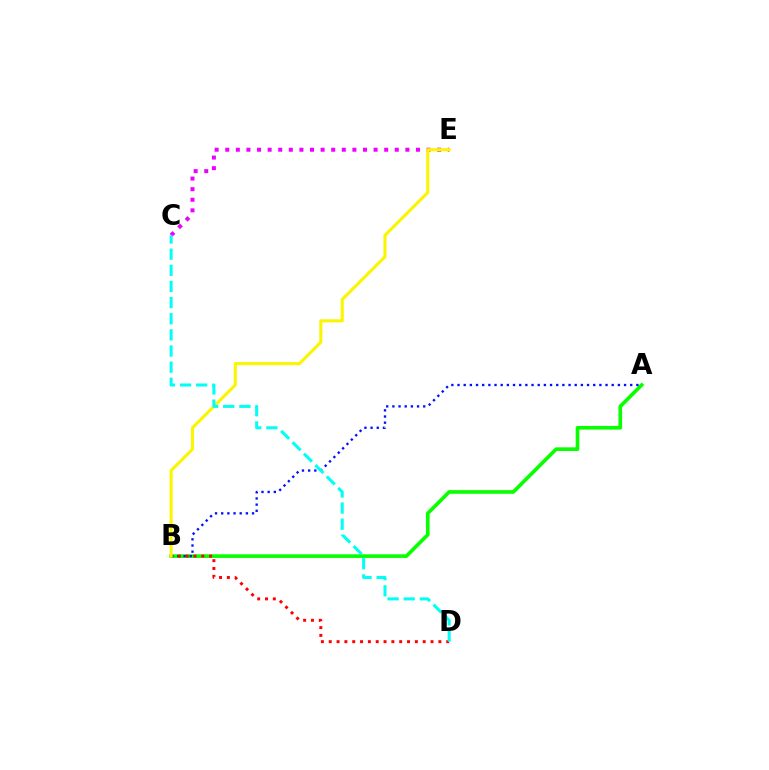{('C', 'E'): [{'color': '#ee00ff', 'line_style': 'dotted', 'thickness': 2.88}], ('A', 'B'): [{'color': '#08ff00', 'line_style': 'solid', 'thickness': 2.63}, {'color': '#0010ff', 'line_style': 'dotted', 'thickness': 1.68}], ('B', 'D'): [{'color': '#ff0000', 'line_style': 'dotted', 'thickness': 2.13}], ('B', 'E'): [{'color': '#fcf500', 'line_style': 'solid', 'thickness': 2.23}], ('C', 'D'): [{'color': '#00fff6', 'line_style': 'dashed', 'thickness': 2.19}]}